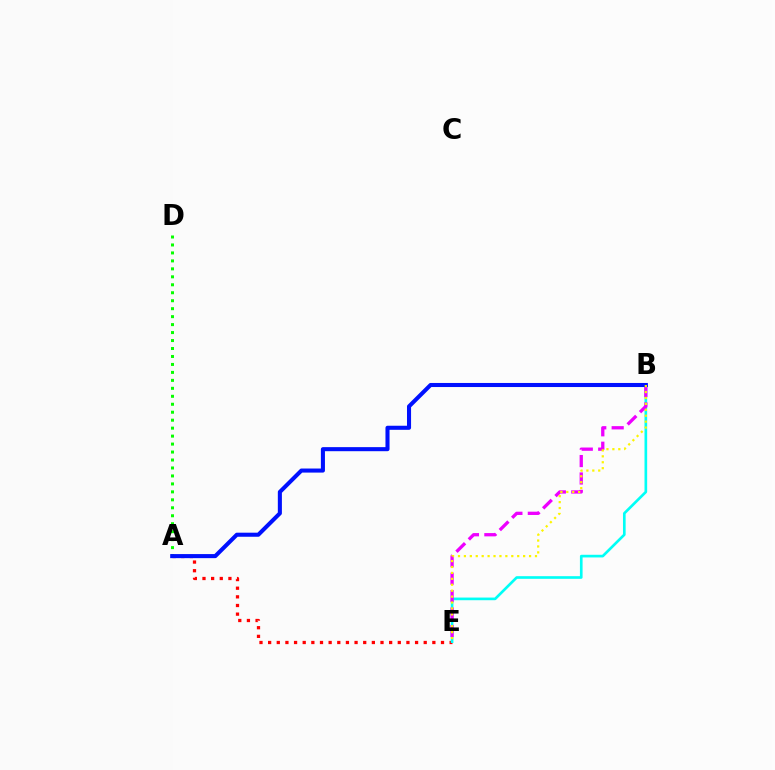{('A', 'E'): [{'color': '#ff0000', 'line_style': 'dotted', 'thickness': 2.35}], ('A', 'D'): [{'color': '#08ff00', 'line_style': 'dotted', 'thickness': 2.16}], ('B', 'E'): [{'color': '#00fff6', 'line_style': 'solid', 'thickness': 1.91}, {'color': '#ee00ff', 'line_style': 'dashed', 'thickness': 2.37}, {'color': '#fcf500', 'line_style': 'dotted', 'thickness': 1.61}], ('A', 'B'): [{'color': '#0010ff', 'line_style': 'solid', 'thickness': 2.93}]}